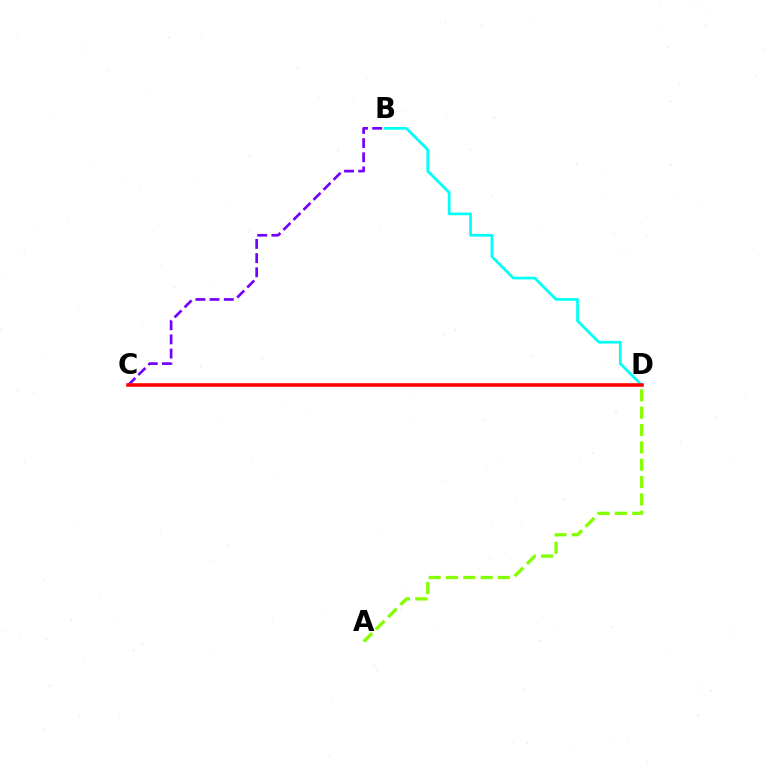{('A', 'D'): [{'color': '#84ff00', 'line_style': 'dashed', 'thickness': 2.36}], ('B', 'C'): [{'color': '#7200ff', 'line_style': 'dashed', 'thickness': 1.93}], ('B', 'D'): [{'color': '#00fff6', 'line_style': 'solid', 'thickness': 1.97}], ('C', 'D'): [{'color': '#ff0000', 'line_style': 'solid', 'thickness': 2.56}]}